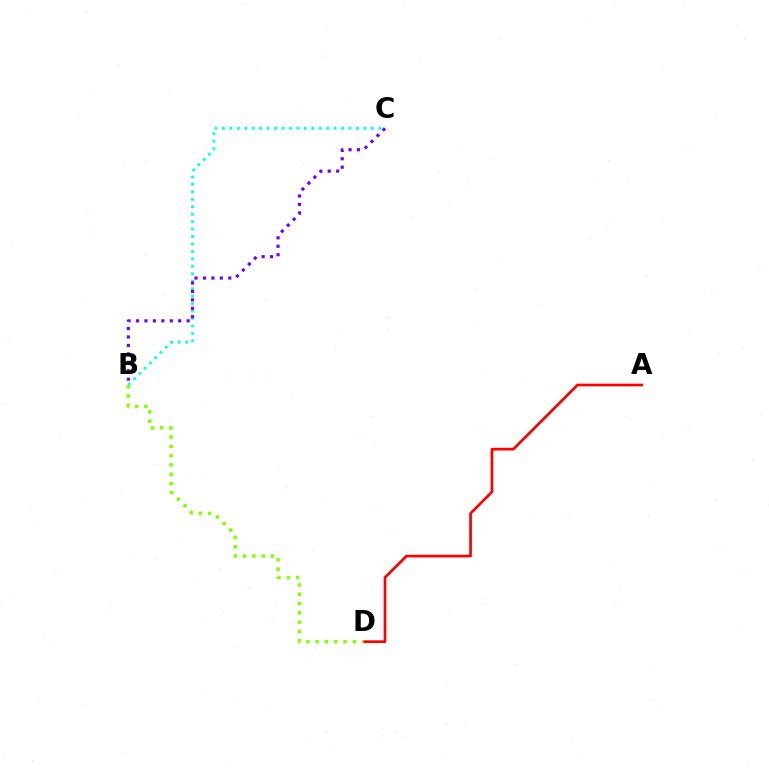{('B', 'C'): [{'color': '#00fff6', 'line_style': 'dotted', 'thickness': 2.02}, {'color': '#7200ff', 'line_style': 'dotted', 'thickness': 2.29}], ('A', 'D'): [{'color': '#ff0000', 'line_style': 'solid', 'thickness': 1.94}], ('B', 'D'): [{'color': '#84ff00', 'line_style': 'dotted', 'thickness': 2.53}]}